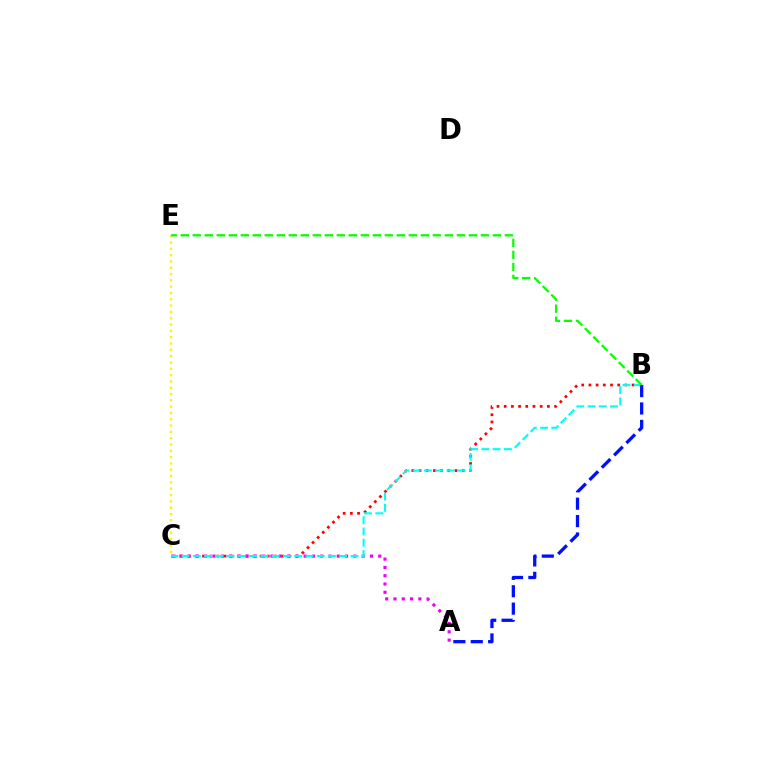{('B', 'C'): [{'color': '#ff0000', 'line_style': 'dotted', 'thickness': 1.96}, {'color': '#00fff6', 'line_style': 'dashed', 'thickness': 1.53}], ('C', 'E'): [{'color': '#fcf500', 'line_style': 'dotted', 'thickness': 1.72}], ('A', 'C'): [{'color': '#ee00ff', 'line_style': 'dotted', 'thickness': 2.25}], ('A', 'B'): [{'color': '#0010ff', 'line_style': 'dashed', 'thickness': 2.36}], ('B', 'E'): [{'color': '#08ff00', 'line_style': 'dashed', 'thickness': 1.63}]}